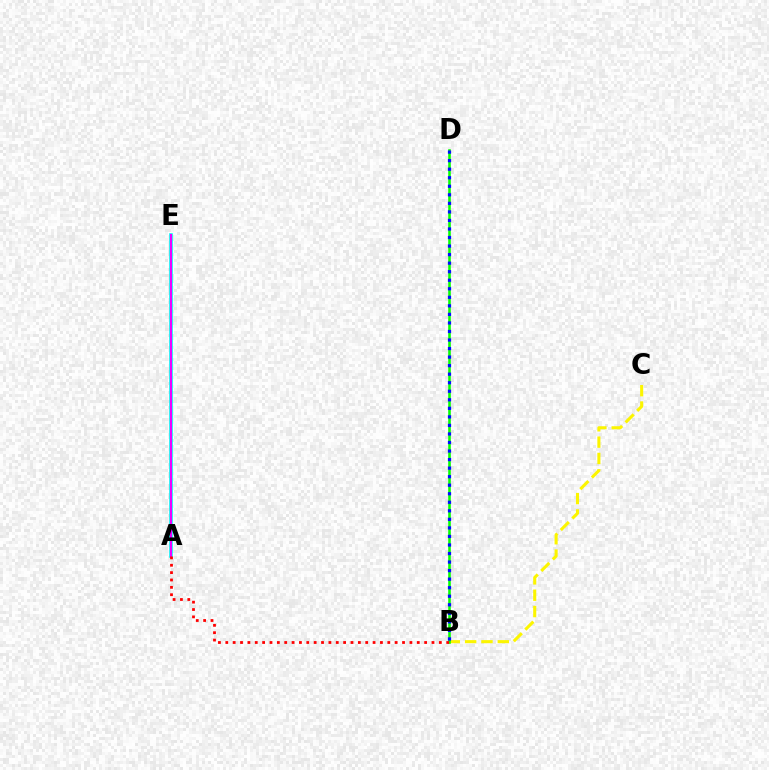{('A', 'E'): [{'color': '#00fff6', 'line_style': 'solid', 'thickness': 2.6}, {'color': '#ee00ff', 'line_style': 'solid', 'thickness': 1.52}], ('B', 'C'): [{'color': '#fcf500', 'line_style': 'dashed', 'thickness': 2.22}], ('B', 'D'): [{'color': '#08ff00', 'line_style': 'solid', 'thickness': 1.86}, {'color': '#0010ff', 'line_style': 'dotted', 'thickness': 2.32}], ('A', 'B'): [{'color': '#ff0000', 'line_style': 'dotted', 'thickness': 2.0}]}